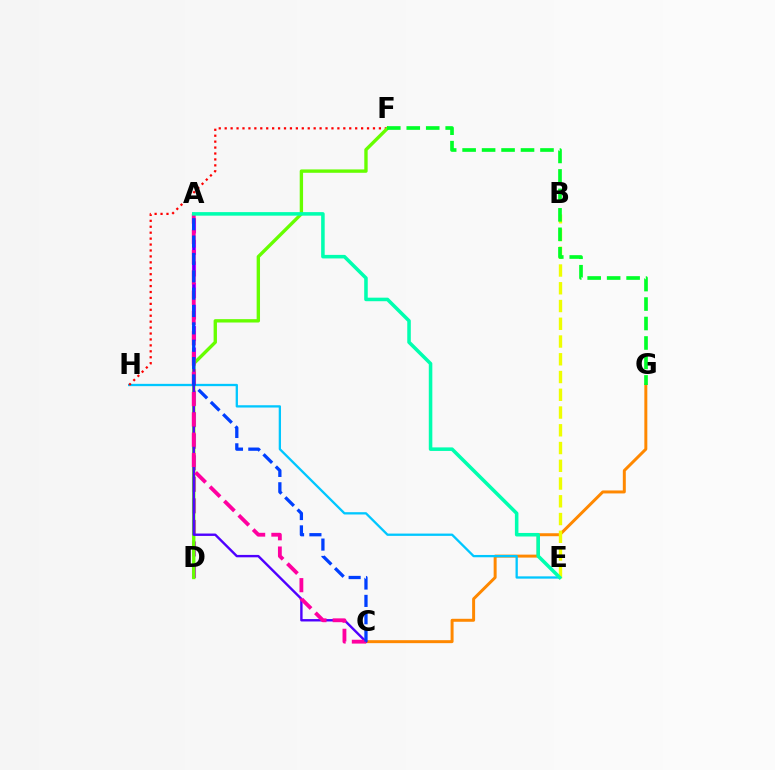{('C', 'G'): [{'color': '#ff8800', 'line_style': 'solid', 'thickness': 2.14}], ('B', 'E'): [{'color': '#eeff00', 'line_style': 'dashed', 'thickness': 2.41}], ('A', 'D'): [{'color': '#d600ff', 'line_style': 'dashed', 'thickness': 2.93}], ('E', 'H'): [{'color': '#00c7ff', 'line_style': 'solid', 'thickness': 1.65}], ('F', 'H'): [{'color': '#ff0000', 'line_style': 'dotted', 'thickness': 1.61}], ('D', 'F'): [{'color': '#66ff00', 'line_style': 'solid', 'thickness': 2.42}], ('F', 'G'): [{'color': '#00ff27', 'line_style': 'dashed', 'thickness': 2.64}], ('A', 'C'): [{'color': '#4f00ff', 'line_style': 'solid', 'thickness': 1.72}, {'color': '#ff00a0', 'line_style': 'dashed', 'thickness': 2.76}, {'color': '#003fff', 'line_style': 'dashed', 'thickness': 2.36}], ('A', 'E'): [{'color': '#00ffaf', 'line_style': 'solid', 'thickness': 2.55}]}